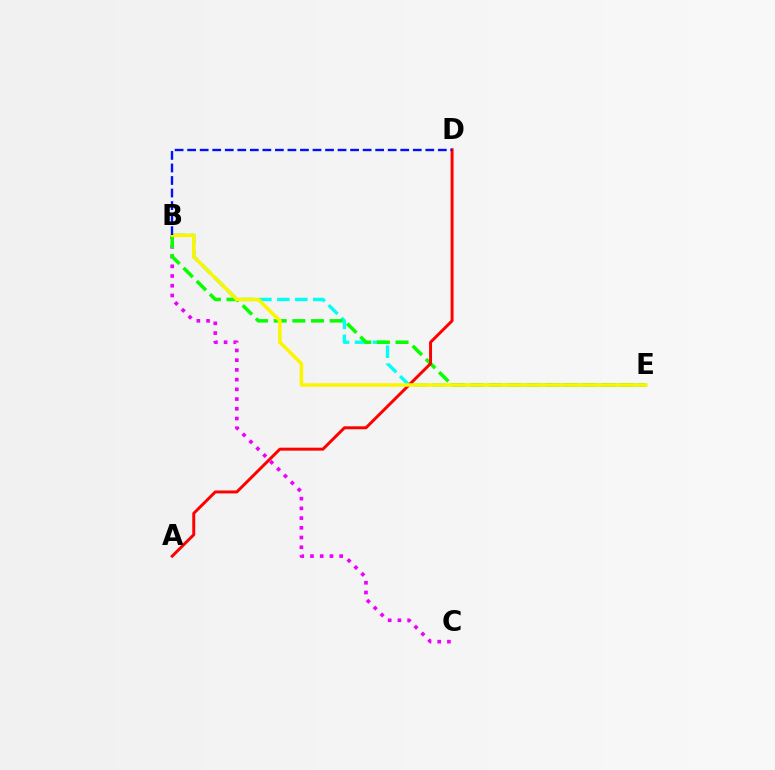{('B', 'C'): [{'color': '#ee00ff', 'line_style': 'dotted', 'thickness': 2.64}], ('B', 'E'): [{'color': '#00fff6', 'line_style': 'dashed', 'thickness': 2.44}, {'color': '#08ff00', 'line_style': 'dashed', 'thickness': 2.54}, {'color': '#fcf500', 'line_style': 'solid', 'thickness': 2.54}], ('A', 'D'): [{'color': '#ff0000', 'line_style': 'solid', 'thickness': 2.13}], ('B', 'D'): [{'color': '#0010ff', 'line_style': 'dashed', 'thickness': 1.7}]}